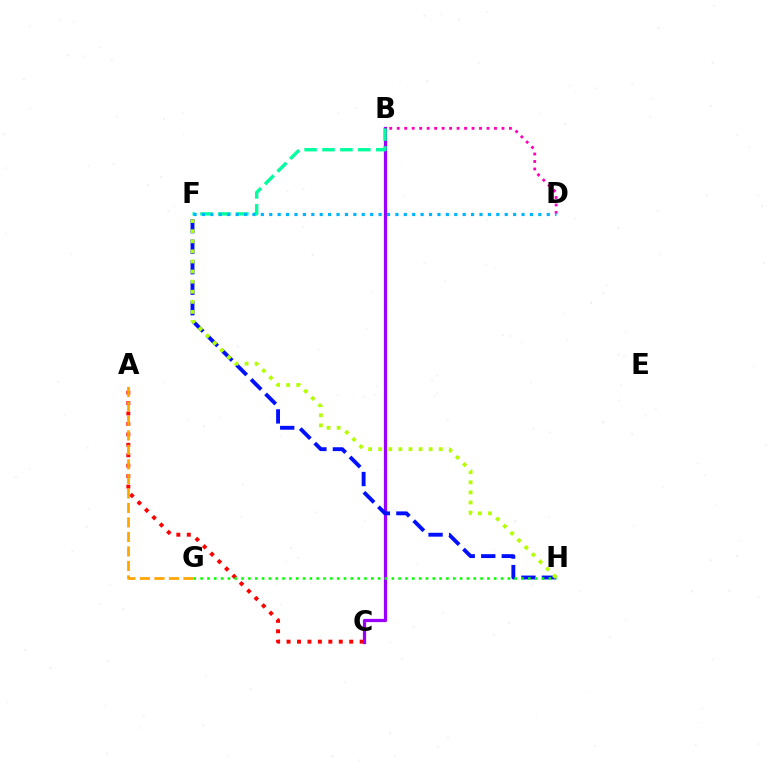{('A', 'C'): [{'color': '#ff0000', 'line_style': 'dotted', 'thickness': 2.84}], ('B', 'C'): [{'color': '#9b00ff', 'line_style': 'solid', 'thickness': 2.33}], ('B', 'D'): [{'color': '#ff00bd', 'line_style': 'dotted', 'thickness': 2.03}], ('B', 'F'): [{'color': '#00ff9d', 'line_style': 'dashed', 'thickness': 2.43}], ('A', 'G'): [{'color': '#ffa500', 'line_style': 'dashed', 'thickness': 1.97}], ('F', 'H'): [{'color': '#0010ff', 'line_style': 'dashed', 'thickness': 2.79}, {'color': '#b3ff00', 'line_style': 'dotted', 'thickness': 2.74}], ('G', 'H'): [{'color': '#08ff00', 'line_style': 'dotted', 'thickness': 1.86}], ('D', 'F'): [{'color': '#00b5ff', 'line_style': 'dotted', 'thickness': 2.28}]}